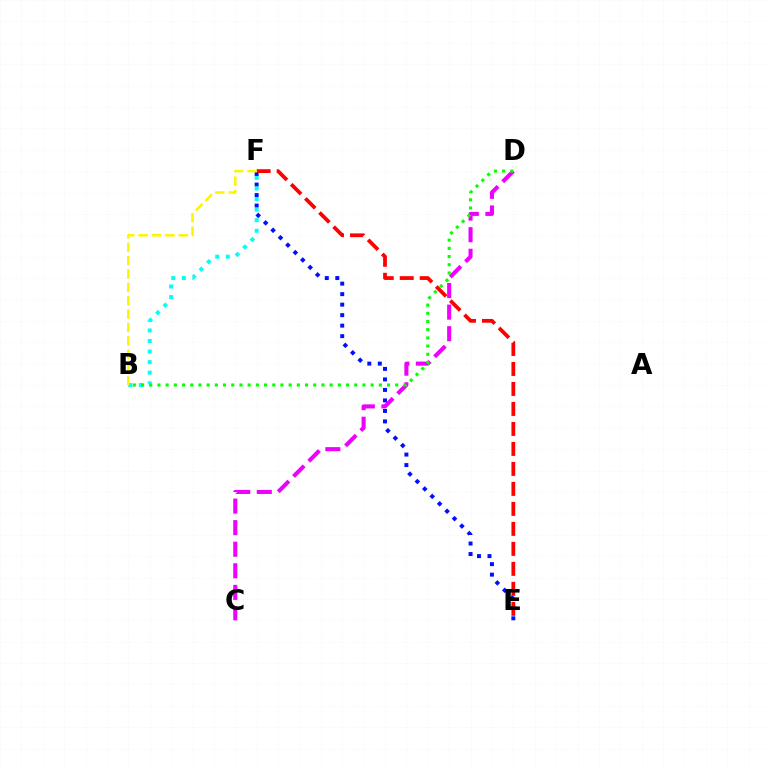{('E', 'F'): [{'color': '#0010ff', 'line_style': 'dotted', 'thickness': 2.85}, {'color': '#ff0000', 'line_style': 'dashed', 'thickness': 2.72}], ('B', 'F'): [{'color': '#00fff6', 'line_style': 'dotted', 'thickness': 2.87}, {'color': '#fcf500', 'line_style': 'dashed', 'thickness': 1.82}], ('C', 'D'): [{'color': '#ee00ff', 'line_style': 'dashed', 'thickness': 2.93}], ('B', 'D'): [{'color': '#08ff00', 'line_style': 'dotted', 'thickness': 2.23}]}